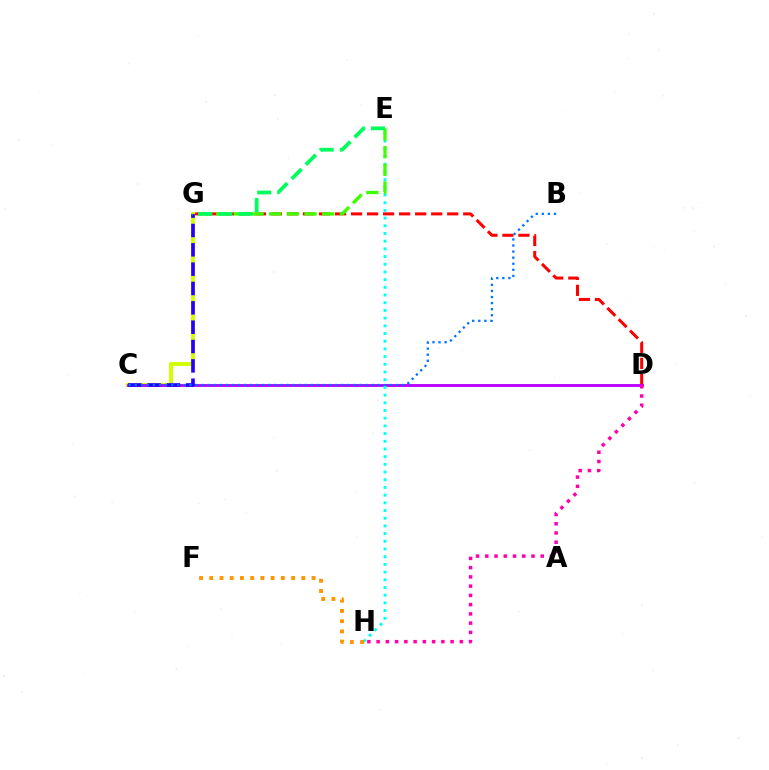{('D', 'G'): [{'color': '#ff0000', 'line_style': 'dashed', 'thickness': 2.18}], ('C', 'G'): [{'color': '#d1ff00', 'line_style': 'solid', 'thickness': 2.87}, {'color': '#2500ff', 'line_style': 'dashed', 'thickness': 2.63}], ('C', 'D'): [{'color': '#b900ff', 'line_style': 'solid', 'thickness': 2.06}], ('B', 'C'): [{'color': '#0074ff', 'line_style': 'dotted', 'thickness': 1.65}], ('E', 'H'): [{'color': '#00fff6', 'line_style': 'dotted', 'thickness': 2.09}], ('E', 'G'): [{'color': '#3dff00', 'line_style': 'dashed', 'thickness': 2.4}, {'color': '#00ff5c', 'line_style': 'dashed', 'thickness': 2.72}], ('D', 'H'): [{'color': '#ff00ac', 'line_style': 'dotted', 'thickness': 2.51}], ('F', 'H'): [{'color': '#ff9400', 'line_style': 'dotted', 'thickness': 2.78}]}